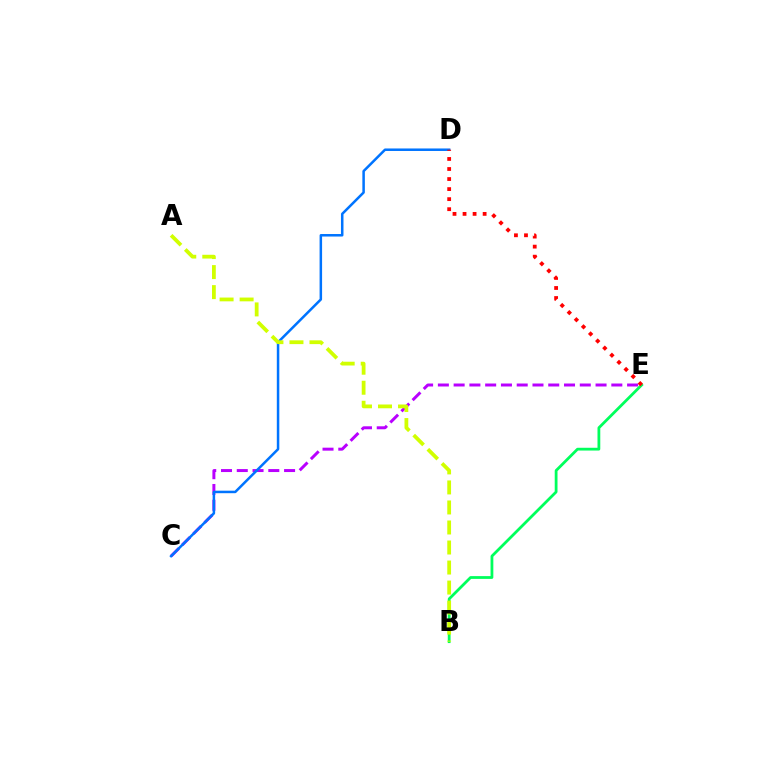{('C', 'E'): [{'color': '#b900ff', 'line_style': 'dashed', 'thickness': 2.14}], ('B', 'E'): [{'color': '#00ff5c', 'line_style': 'solid', 'thickness': 2.0}], ('C', 'D'): [{'color': '#0074ff', 'line_style': 'solid', 'thickness': 1.81}], ('D', 'E'): [{'color': '#ff0000', 'line_style': 'dotted', 'thickness': 2.73}], ('A', 'B'): [{'color': '#d1ff00', 'line_style': 'dashed', 'thickness': 2.72}]}